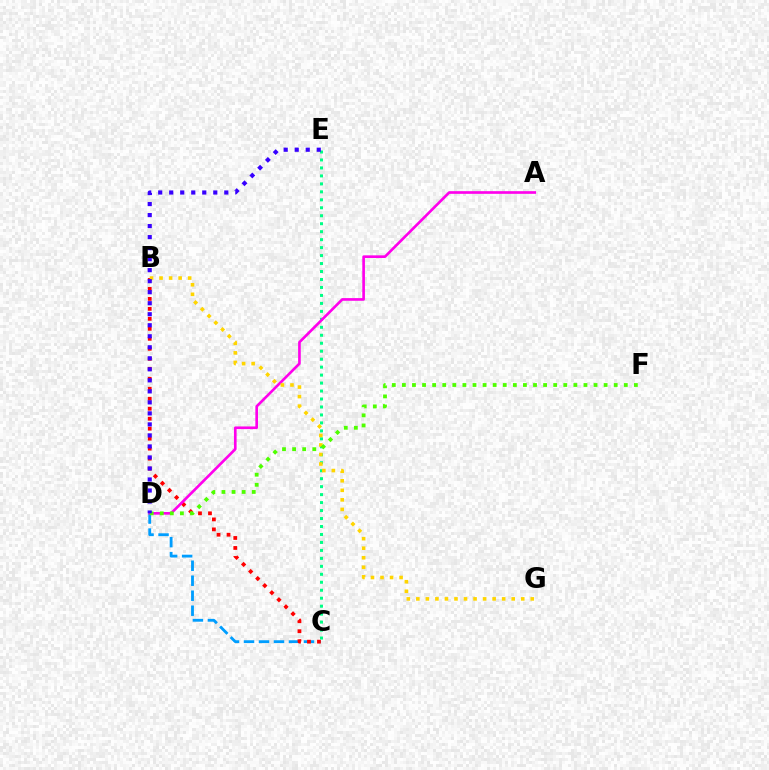{('C', 'D'): [{'color': '#009eff', 'line_style': 'dashed', 'thickness': 2.04}], ('C', 'E'): [{'color': '#00ff86', 'line_style': 'dotted', 'thickness': 2.16}], ('B', 'C'): [{'color': '#ff0000', 'line_style': 'dotted', 'thickness': 2.71}], ('A', 'D'): [{'color': '#ff00ed', 'line_style': 'solid', 'thickness': 1.91}], ('B', 'G'): [{'color': '#ffd500', 'line_style': 'dotted', 'thickness': 2.59}], ('D', 'F'): [{'color': '#4fff00', 'line_style': 'dotted', 'thickness': 2.74}], ('D', 'E'): [{'color': '#3700ff', 'line_style': 'dotted', 'thickness': 2.99}]}